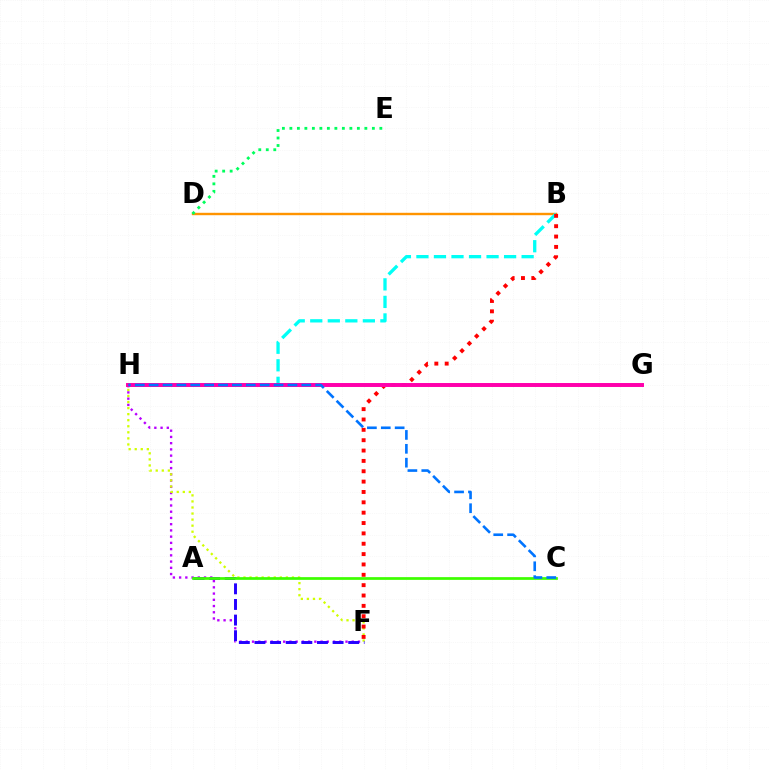{('F', 'H'): [{'color': '#b900ff', 'line_style': 'dotted', 'thickness': 1.69}, {'color': '#d1ff00', 'line_style': 'dotted', 'thickness': 1.65}], ('B', 'D'): [{'color': '#ff9400', 'line_style': 'solid', 'thickness': 1.73}], ('B', 'H'): [{'color': '#00fff6', 'line_style': 'dashed', 'thickness': 2.38}], ('A', 'F'): [{'color': '#2500ff', 'line_style': 'dashed', 'thickness': 2.12}], ('D', 'E'): [{'color': '#00ff5c', 'line_style': 'dotted', 'thickness': 2.04}], ('B', 'F'): [{'color': '#ff0000', 'line_style': 'dotted', 'thickness': 2.81}], ('A', 'C'): [{'color': '#3dff00', 'line_style': 'solid', 'thickness': 1.96}], ('G', 'H'): [{'color': '#ff00ac', 'line_style': 'solid', 'thickness': 2.85}], ('C', 'H'): [{'color': '#0074ff', 'line_style': 'dashed', 'thickness': 1.89}]}